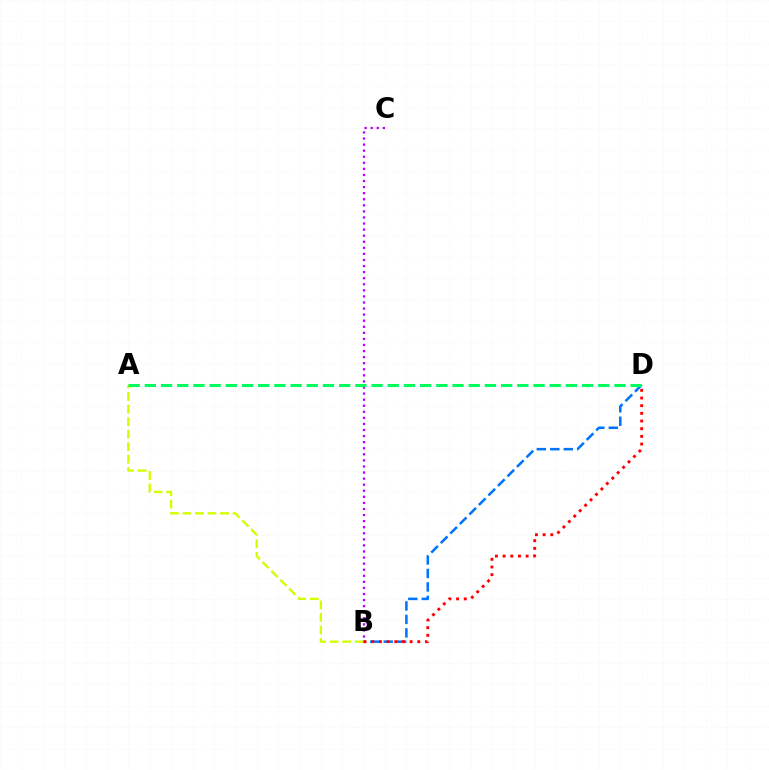{('A', 'B'): [{'color': '#d1ff00', 'line_style': 'dashed', 'thickness': 1.7}], ('B', 'C'): [{'color': '#b900ff', 'line_style': 'dotted', 'thickness': 1.65}], ('B', 'D'): [{'color': '#0074ff', 'line_style': 'dashed', 'thickness': 1.83}, {'color': '#ff0000', 'line_style': 'dotted', 'thickness': 2.09}], ('A', 'D'): [{'color': '#00ff5c', 'line_style': 'dashed', 'thickness': 2.2}]}